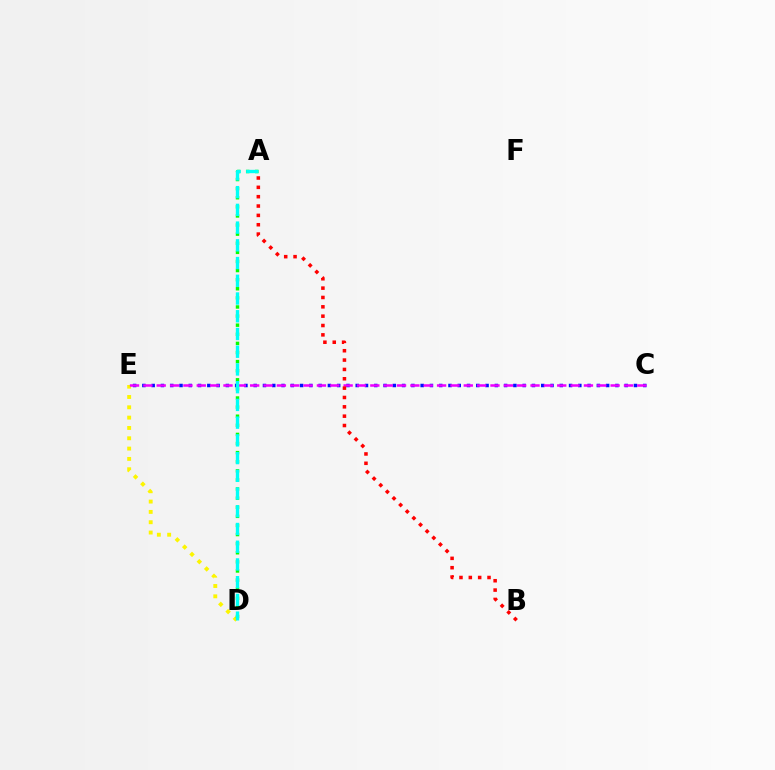{('C', 'E'): [{'color': '#0010ff', 'line_style': 'dotted', 'thickness': 2.52}, {'color': '#ee00ff', 'line_style': 'dashed', 'thickness': 1.81}], ('D', 'E'): [{'color': '#fcf500', 'line_style': 'dotted', 'thickness': 2.8}], ('A', 'D'): [{'color': '#08ff00', 'line_style': 'dotted', 'thickness': 2.47}, {'color': '#00fff6', 'line_style': 'dashed', 'thickness': 2.41}], ('A', 'B'): [{'color': '#ff0000', 'line_style': 'dotted', 'thickness': 2.54}]}